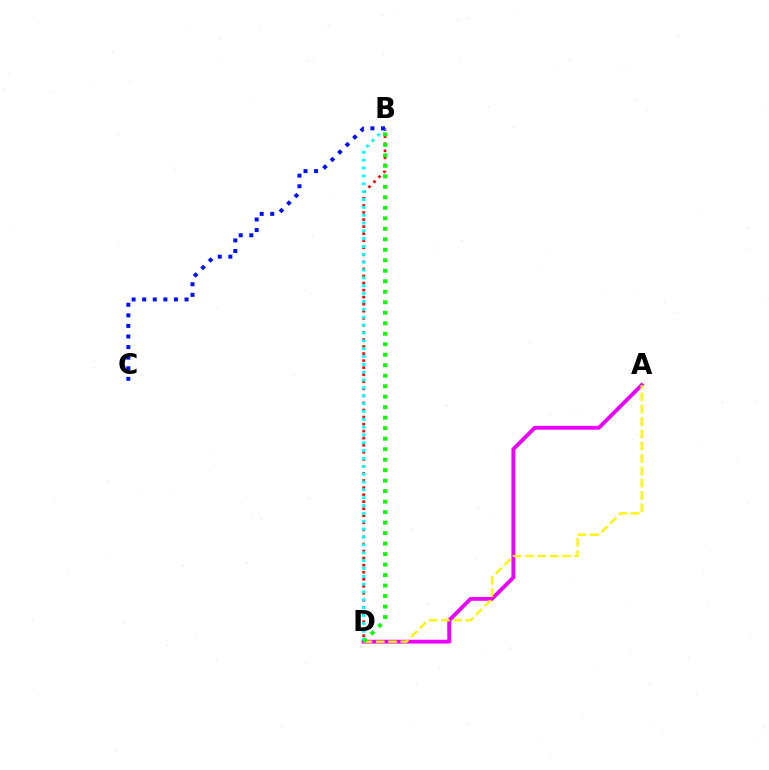{('A', 'D'): [{'color': '#ee00ff', 'line_style': 'solid', 'thickness': 2.76}, {'color': '#fcf500', 'line_style': 'dashed', 'thickness': 1.67}], ('B', 'D'): [{'color': '#ff0000', 'line_style': 'dotted', 'thickness': 1.92}, {'color': '#00fff6', 'line_style': 'dotted', 'thickness': 2.13}, {'color': '#08ff00', 'line_style': 'dotted', 'thickness': 2.85}], ('B', 'C'): [{'color': '#0010ff', 'line_style': 'dotted', 'thickness': 2.88}]}